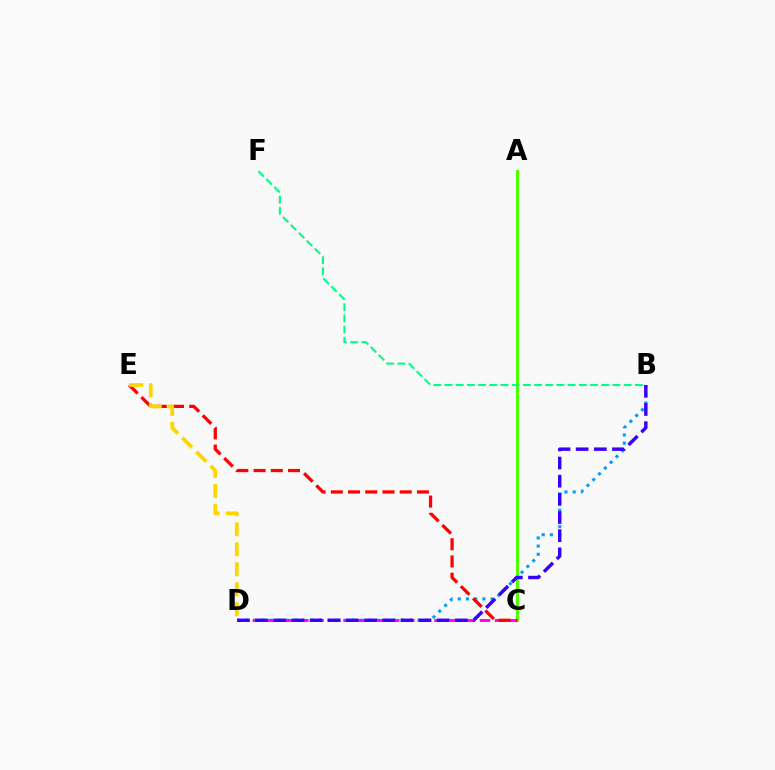{('B', 'D'): [{'color': '#009eff', 'line_style': 'dotted', 'thickness': 2.23}, {'color': '#3700ff', 'line_style': 'dashed', 'thickness': 2.47}], ('A', 'C'): [{'color': '#4fff00', 'line_style': 'solid', 'thickness': 2.21}], ('C', 'D'): [{'color': '#ff00ed', 'line_style': 'dashed', 'thickness': 2.06}], ('C', 'E'): [{'color': '#ff0000', 'line_style': 'dashed', 'thickness': 2.34}], ('B', 'F'): [{'color': '#00ff86', 'line_style': 'dashed', 'thickness': 1.52}], ('D', 'E'): [{'color': '#ffd500', 'line_style': 'dashed', 'thickness': 2.71}]}